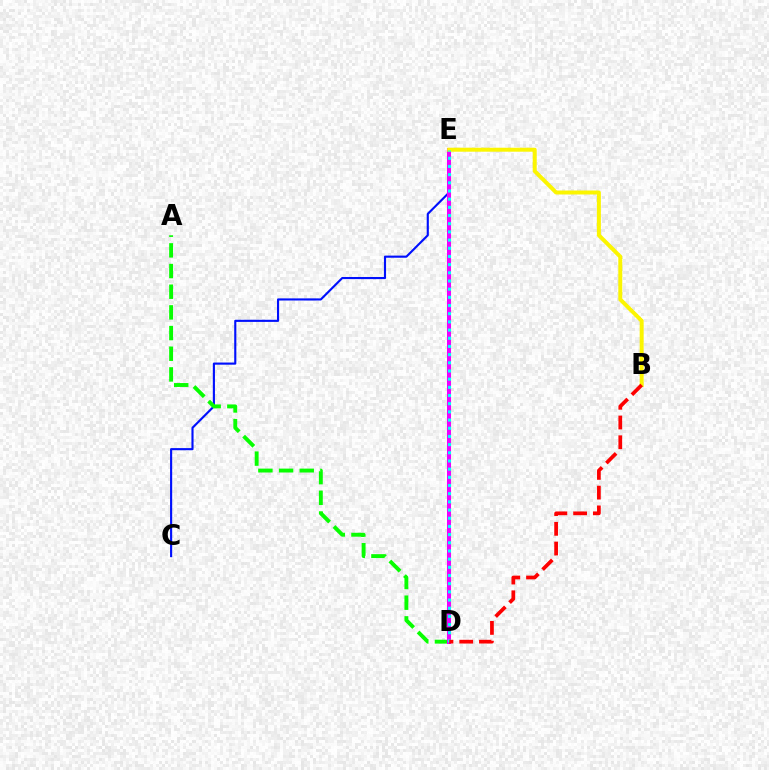{('C', 'E'): [{'color': '#0010ff', 'line_style': 'solid', 'thickness': 1.54}], ('A', 'D'): [{'color': '#08ff00', 'line_style': 'dashed', 'thickness': 2.81}], ('D', 'E'): [{'color': '#ee00ff', 'line_style': 'solid', 'thickness': 2.92}, {'color': '#00fff6', 'line_style': 'dotted', 'thickness': 2.22}], ('B', 'E'): [{'color': '#fcf500', 'line_style': 'solid', 'thickness': 2.87}], ('B', 'D'): [{'color': '#ff0000', 'line_style': 'dashed', 'thickness': 2.68}]}